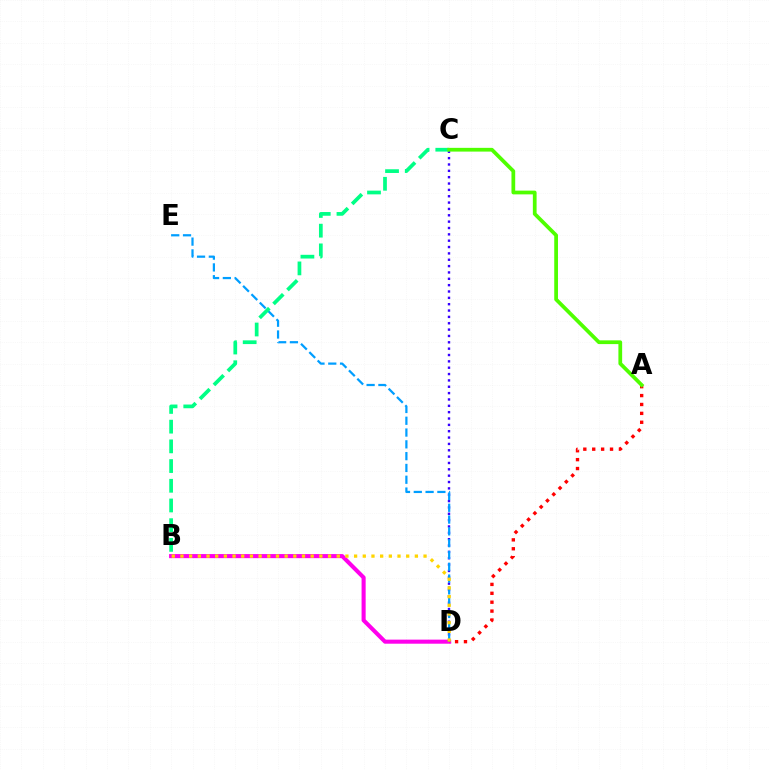{('B', 'D'): [{'color': '#ff00ed', 'line_style': 'solid', 'thickness': 2.93}, {'color': '#ffd500', 'line_style': 'dotted', 'thickness': 2.36}], ('C', 'D'): [{'color': '#3700ff', 'line_style': 'dotted', 'thickness': 1.73}], ('D', 'E'): [{'color': '#009eff', 'line_style': 'dashed', 'thickness': 1.6}], ('A', 'D'): [{'color': '#ff0000', 'line_style': 'dotted', 'thickness': 2.42}], ('B', 'C'): [{'color': '#00ff86', 'line_style': 'dashed', 'thickness': 2.68}], ('A', 'C'): [{'color': '#4fff00', 'line_style': 'solid', 'thickness': 2.7}]}